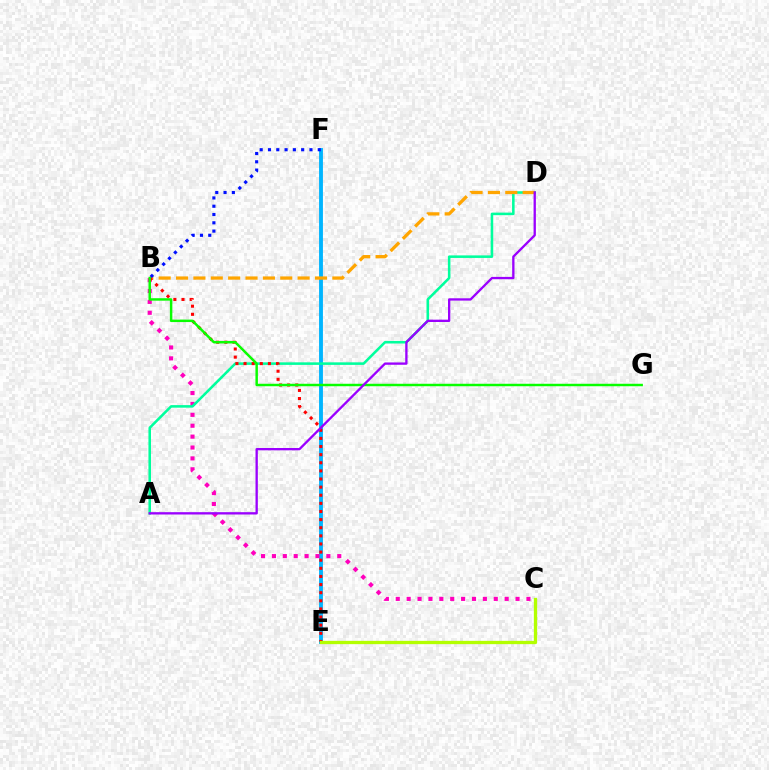{('E', 'F'): [{'color': '#00b5ff', 'line_style': 'solid', 'thickness': 2.78}], ('B', 'C'): [{'color': '#ff00bd', 'line_style': 'dotted', 'thickness': 2.96}], ('A', 'D'): [{'color': '#00ff9d', 'line_style': 'solid', 'thickness': 1.84}, {'color': '#9b00ff', 'line_style': 'solid', 'thickness': 1.67}], ('B', 'D'): [{'color': '#ffa500', 'line_style': 'dashed', 'thickness': 2.36}], ('B', 'E'): [{'color': '#ff0000', 'line_style': 'dotted', 'thickness': 2.21}], ('B', 'G'): [{'color': '#08ff00', 'line_style': 'solid', 'thickness': 1.77}], ('B', 'F'): [{'color': '#0010ff', 'line_style': 'dotted', 'thickness': 2.25}], ('C', 'E'): [{'color': '#b3ff00', 'line_style': 'solid', 'thickness': 2.37}]}